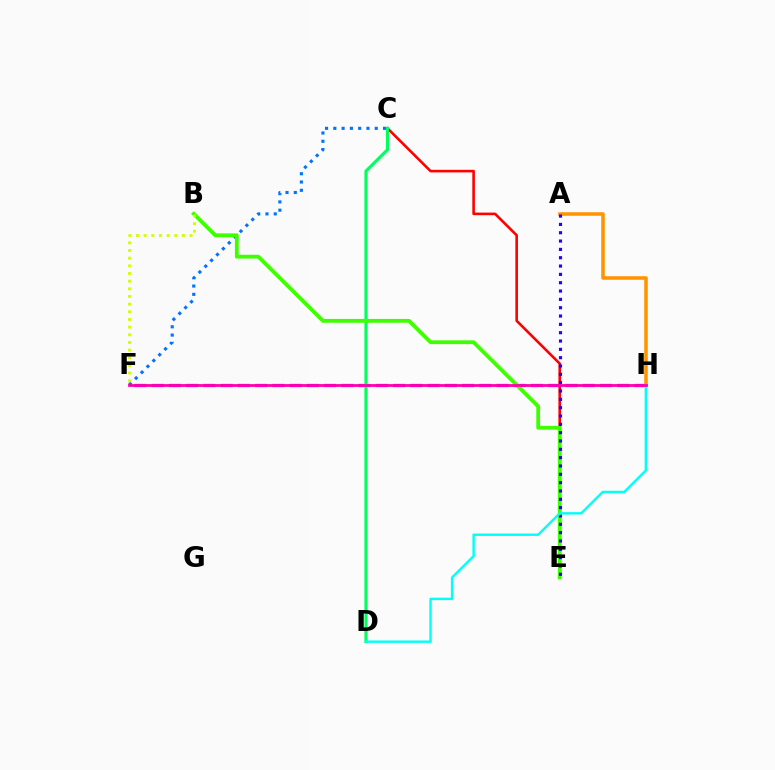{('C', 'E'): [{'color': '#ff0000', 'line_style': 'solid', 'thickness': 1.87}], ('F', 'H'): [{'color': '#b900ff', 'line_style': 'dashed', 'thickness': 2.34}, {'color': '#ff00ac', 'line_style': 'solid', 'thickness': 2.0}], ('A', 'H'): [{'color': '#ff9400', 'line_style': 'solid', 'thickness': 2.56}], ('C', 'F'): [{'color': '#0074ff', 'line_style': 'dotted', 'thickness': 2.25}], ('C', 'D'): [{'color': '#00ff5c', 'line_style': 'solid', 'thickness': 2.22}], ('B', 'E'): [{'color': '#3dff00', 'line_style': 'solid', 'thickness': 2.74}], ('A', 'E'): [{'color': '#2500ff', 'line_style': 'dotted', 'thickness': 2.26}], ('D', 'H'): [{'color': '#00fff6', 'line_style': 'solid', 'thickness': 1.72}], ('B', 'F'): [{'color': '#d1ff00', 'line_style': 'dotted', 'thickness': 2.08}]}